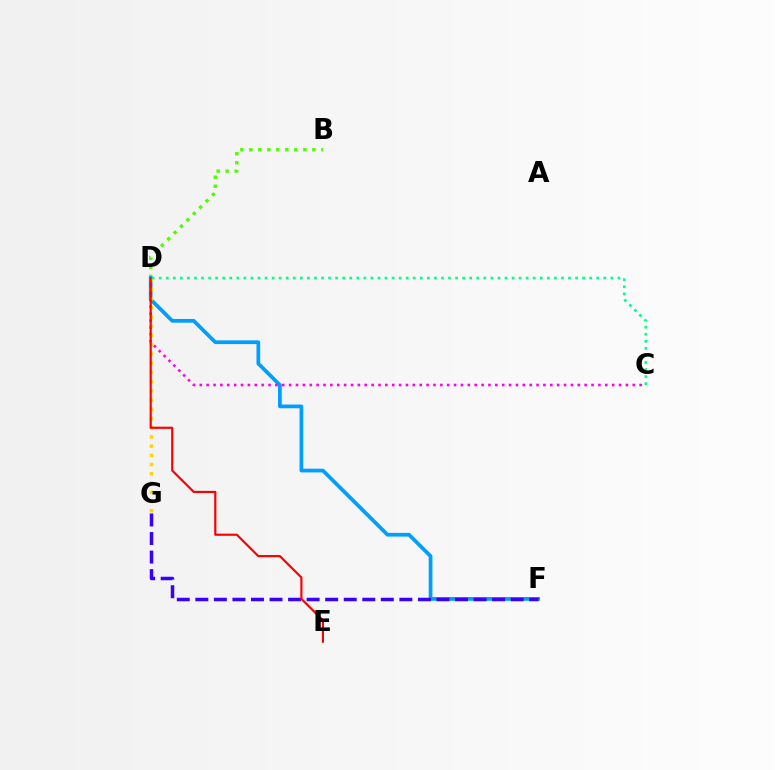{('B', 'D'): [{'color': '#4fff00', 'line_style': 'dotted', 'thickness': 2.45}], ('D', 'F'): [{'color': '#009eff', 'line_style': 'solid', 'thickness': 2.68}], ('C', 'D'): [{'color': '#ff00ed', 'line_style': 'dotted', 'thickness': 1.87}, {'color': '#00ff86', 'line_style': 'dotted', 'thickness': 1.92}], ('D', 'G'): [{'color': '#ffd500', 'line_style': 'dotted', 'thickness': 2.5}], ('F', 'G'): [{'color': '#3700ff', 'line_style': 'dashed', 'thickness': 2.52}], ('D', 'E'): [{'color': '#ff0000', 'line_style': 'solid', 'thickness': 1.57}]}